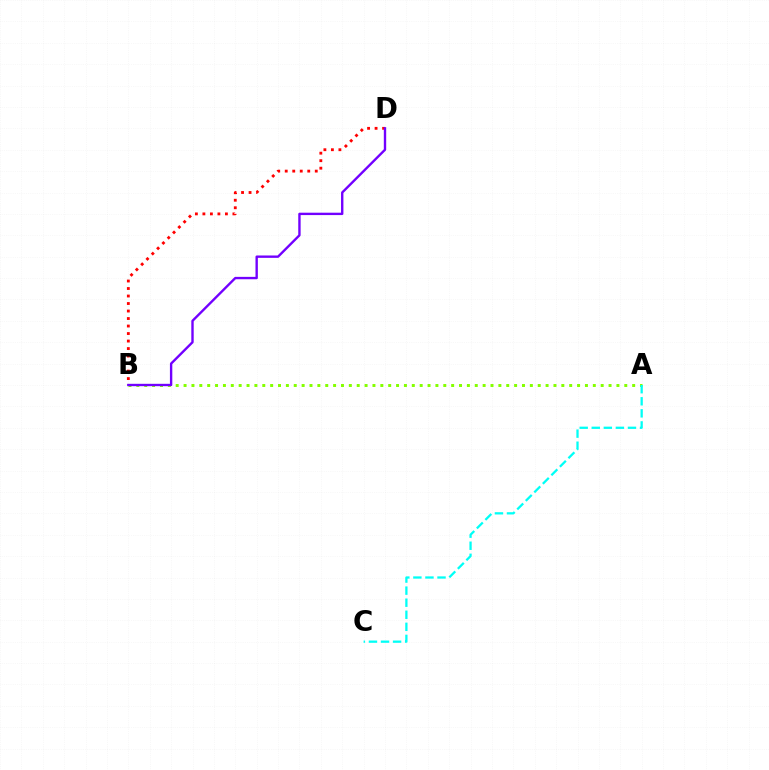{('A', 'B'): [{'color': '#84ff00', 'line_style': 'dotted', 'thickness': 2.14}], ('B', 'D'): [{'color': '#ff0000', 'line_style': 'dotted', 'thickness': 2.04}, {'color': '#7200ff', 'line_style': 'solid', 'thickness': 1.71}], ('A', 'C'): [{'color': '#00fff6', 'line_style': 'dashed', 'thickness': 1.64}]}